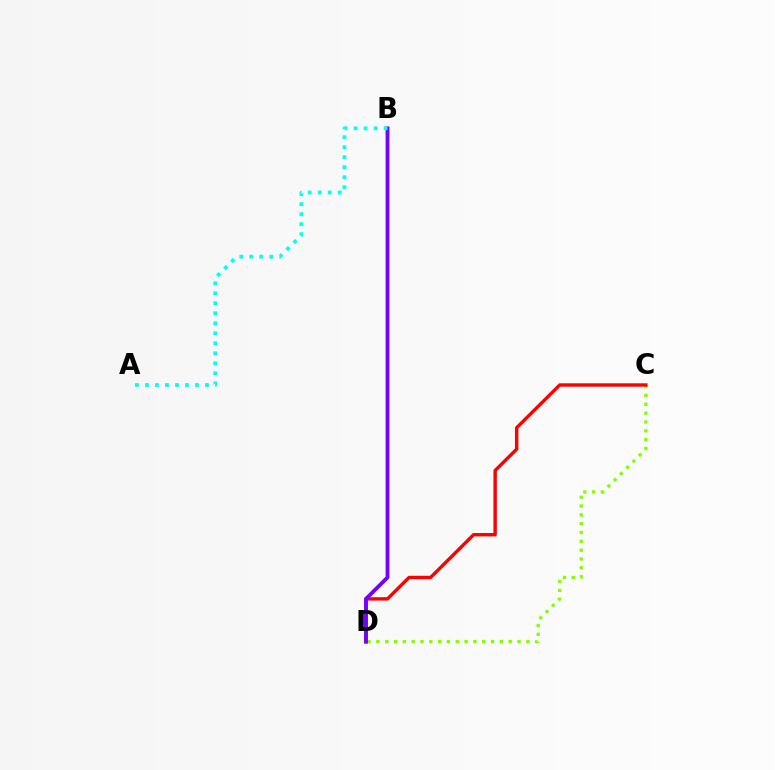{('C', 'D'): [{'color': '#84ff00', 'line_style': 'dotted', 'thickness': 2.4}, {'color': '#ff0000', 'line_style': 'solid', 'thickness': 2.46}], ('B', 'D'): [{'color': '#7200ff', 'line_style': 'solid', 'thickness': 2.74}], ('A', 'B'): [{'color': '#00fff6', 'line_style': 'dotted', 'thickness': 2.72}]}